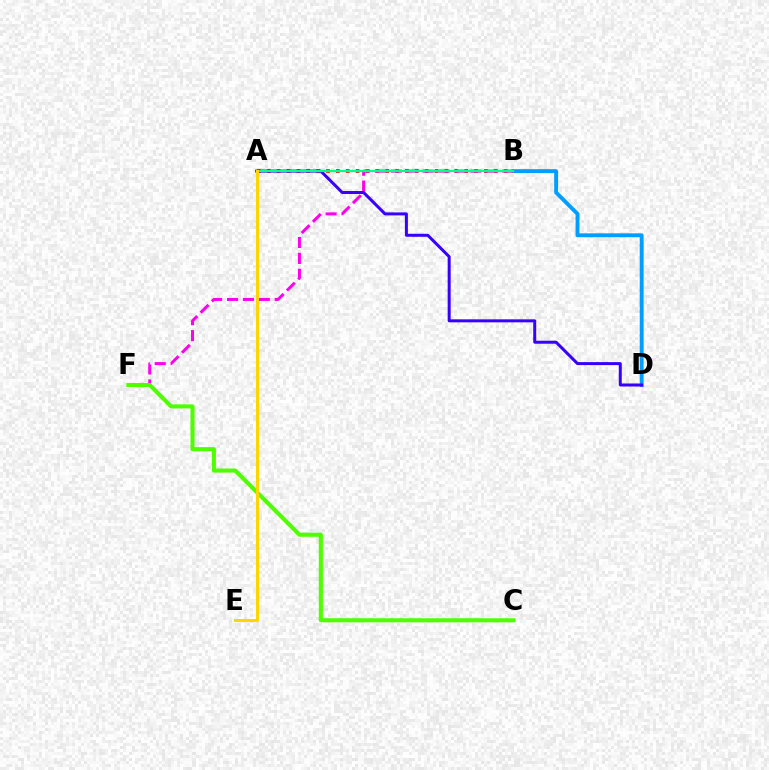{('B', 'D'): [{'color': '#009eff', 'line_style': 'solid', 'thickness': 2.79}], ('A', 'B'): [{'color': '#ff0000', 'line_style': 'dotted', 'thickness': 2.68}, {'color': '#00ff86', 'line_style': 'solid', 'thickness': 1.65}], ('B', 'F'): [{'color': '#ff00ed', 'line_style': 'dashed', 'thickness': 2.16}], ('A', 'D'): [{'color': '#3700ff', 'line_style': 'solid', 'thickness': 2.16}], ('C', 'F'): [{'color': '#4fff00', 'line_style': 'solid', 'thickness': 2.94}], ('A', 'E'): [{'color': '#ffd500', 'line_style': 'solid', 'thickness': 2.19}]}